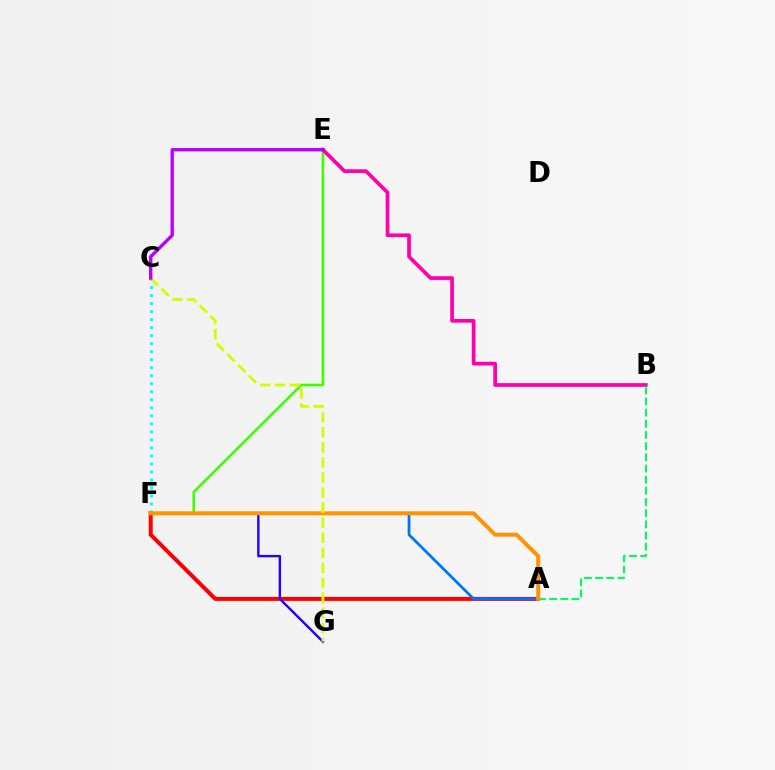{('E', 'F'): [{'color': '#3dff00', 'line_style': 'solid', 'thickness': 1.87}], ('B', 'E'): [{'color': '#ff00ac', 'line_style': 'solid', 'thickness': 2.67}], ('A', 'F'): [{'color': '#ff0000', 'line_style': 'solid', 'thickness': 2.88}, {'color': '#0074ff', 'line_style': 'solid', 'thickness': 1.98}, {'color': '#ff9400', 'line_style': 'solid', 'thickness': 2.87}], ('F', 'G'): [{'color': '#2500ff', 'line_style': 'solid', 'thickness': 1.74}], ('A', 'B'): [{'color': '#00ff5c', 'line_style': 'dashed', 'thickness': 1.52}], ('C', 'F'): [{'color': '#00fff6', 'line_style': 'dotted', 'thickness': 2.18}], ('C', 'G'): [{'color': '#d1ff00', 'line_style': 'dashed', 'thickness': 2.05}], ('C', 'E'): [{'color': '#b900ff', 'line_style': 'solid', 'thickness': 2.41}]}